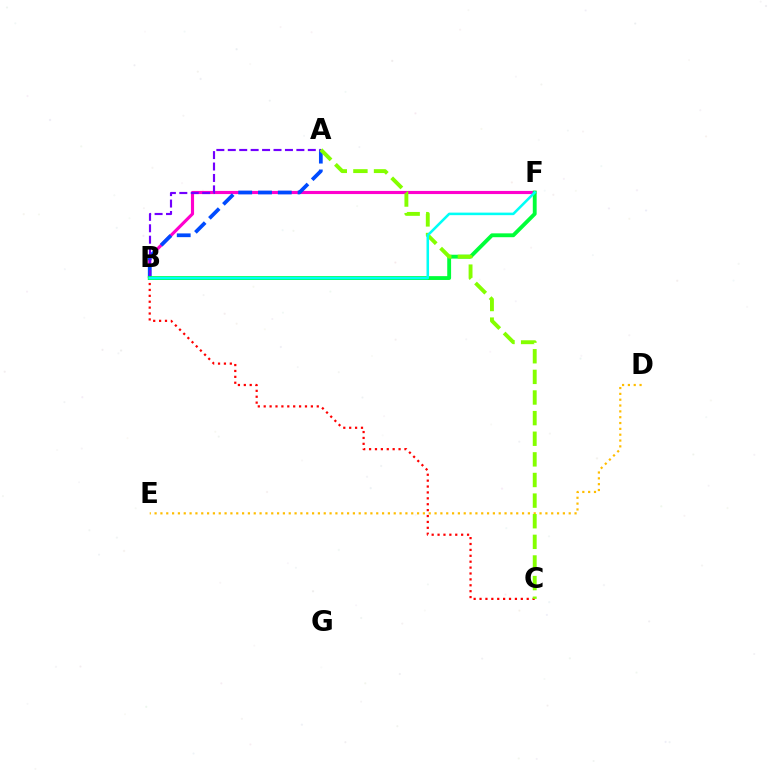{('B', 'F'): [{'color': '#ff00cf', 'line_style': 'solid', 'thickness': 2.25}, {'color': '#00ff39', 'line_style': 'solid', 'thickness': 2.77}, {'color': '#00fff6', 'line_style': 'solid', 'thickness': 1.83}], ('B', 'C'): [{'color': '#ff0000', 'line_style': 'dotted', 'thickness': 1.6}], ('A', 'B'): [{'color': '#004bff', 'line_style': 'dashed', 'thickness': 2.69}, {'color': '#7200ff', 'line_style': 'dashed', 'thickness': 1.55}], ('D', 'E'): [{'color': '#ffbd00', 'line_style': 'dotted', 'thickness': 1.58}], ('A', 'C'): [{'color': '#84ff00', 'line_style': 'dashed', 'thickness': 2.8}]}